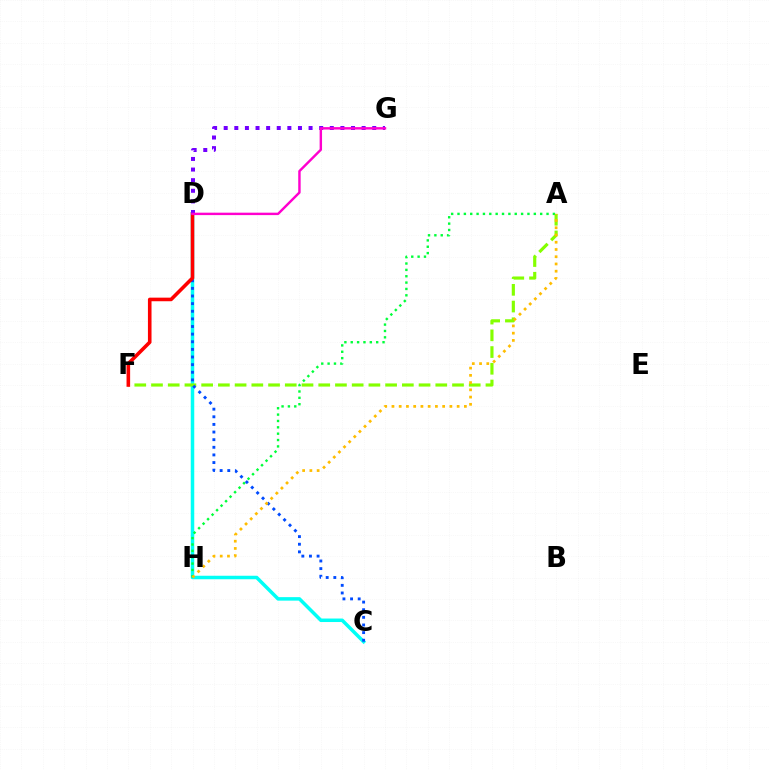{('C', 'D'): [{'color': '#00fff6', 'line_style': 'solid', 'thickness': 2.52}, {'color': '#004bff', 'line_style': 'dotted', 'thickness': 2.07}], ('A', 'F'): [{'color': '#84ff00', 'line_style': 'dashed', 'thickness': 2.27}], ('A', 'H'): [{'color': '#00ff39', 'line_style': 'dotted', 'thickness': 1.73}, {'color': '#ffbd00', 'line_style': 'dotted', 'thickness': 1.97}], ('D', 'F'): [{'color': '#ff0000', 'line_style': 'solid', 'thickness': 2.59}], ('D', 'G'): [{'color': '#7200ff', 'line_style': 'dotted', 'thickness': 2.88}, {'color': '#ff00cf', 'line_style': 'solid', 'thickness': 1.75}]}